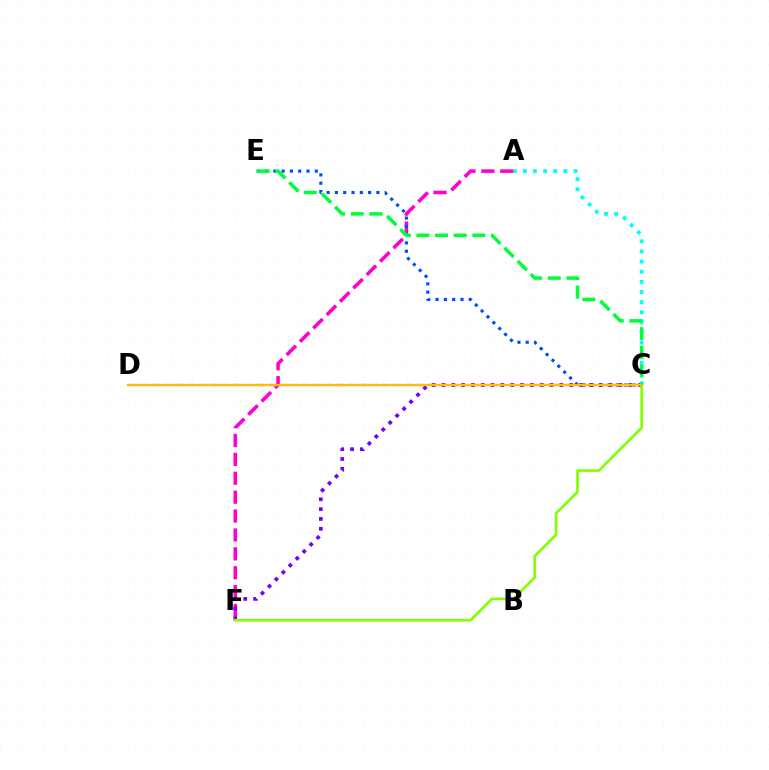{('C', 'D'): [{'color': '#ff0000', 'line_style': 'dashed', 'thickness': 1.56}, {'color': '#ffbd00', 'line_style': 'solid', 'thickness': 1.58}], ('A', 'C'): [{'color': '#00fff6', 'line_style': 'dotted', 'thickness': 2.75}], ('A', 'F'): [{'color': '#ff00cf', 'line_style': 'dashed', 'thickness': 2.57}], ('C', 'E'): [{'color': '#004bff', 'line_style': 'dotted', 'thickness': 2.25}, {'color': '#00ff39', 'line_style': 'dashed', 'thickness': 2.53}], ('C', 'F'): [{'color': '#7200ff', 'line_style': 'dotted', 'thickness': 2.67}, {'color': '#84ff00', 'line_style': 'solid', 'thickness': 1.92}]}